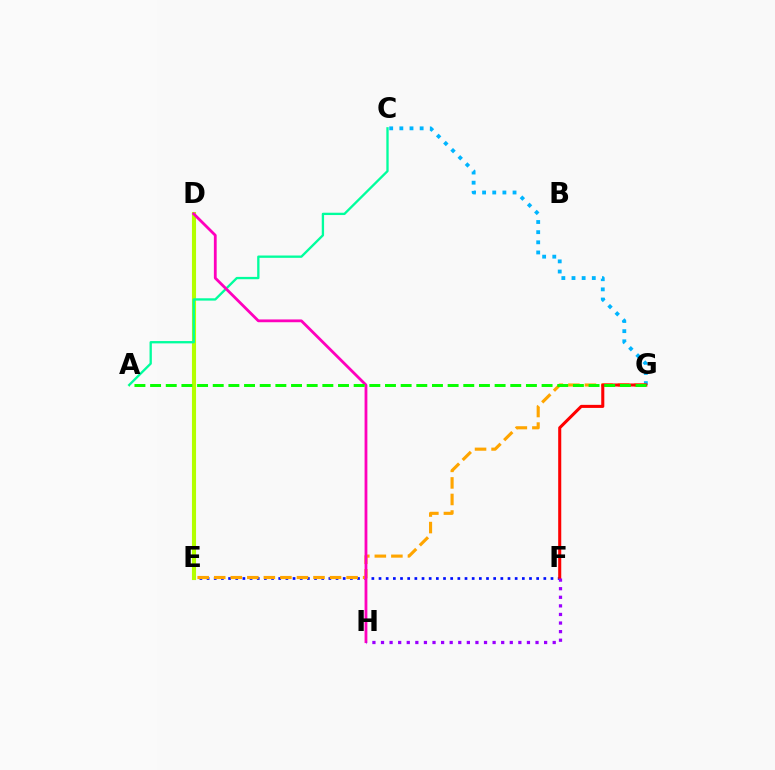{('E', 'F'): [{'color': '#0010ff', 'line_style': 'dotted', 'thickness': 1.95}], ('C', 'G'): [{'color': '#00b5ff', 'line_style': 'dotted', 'thickness': 2.76}], ('D', 'E'): [{'color': '#b3ff00', 'line_style': 'solid', 'thickness': 2.96}], ('A', 'C'): [{'color': '#00ff9d', 'line_style': 'solid', 'thickness': 1.67}], ('E', 'G'): [{'color': '#ffa500', 'line_style': 'dashed', 'thickness': 2.25}], ('D', 'H'): [{'color': '#ff00bd', 'line_style': 'solid', 'thickness': 2.01}], ('F', 'G'): [{'color': '#ff0000', 'line_style': 'solid', 'thickness': 2.2}], ('A', 'G'): [{'color': '#08ff00', 'line_style': 'dashed', 'thickness': 2.13}], ('F', 'H'): [{'color': '#9b00ff', 'line_style': 'dotted', 'thickness': 2.33}]}